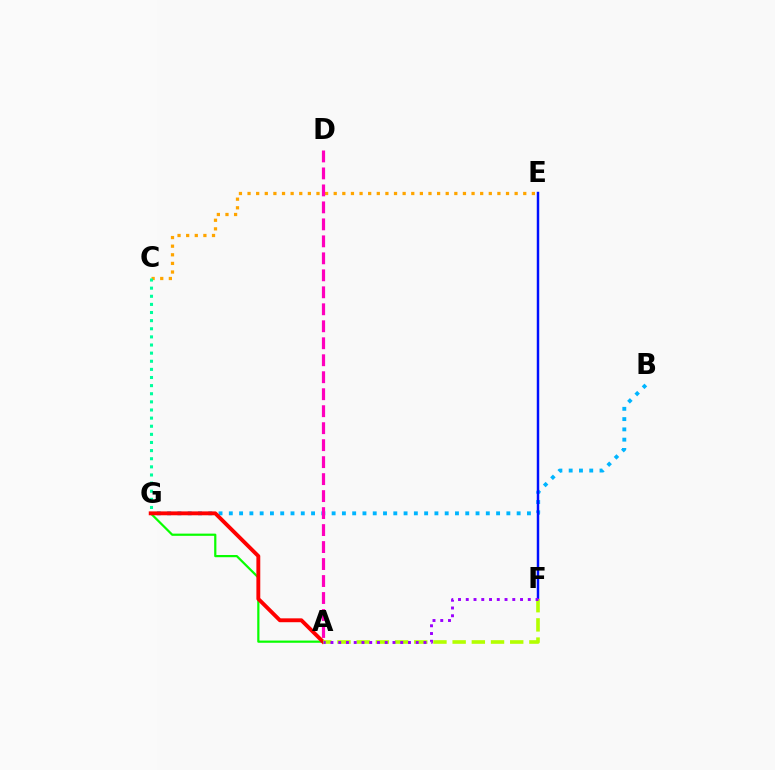{('C', 'E'): [{'color': '#ffa500', 'line_style': 'dotted', 'thickness': 2.34}], ('B', 'G'): [{'color': '#00b5ff', 'line_style': 'dotted', 'thickness': 2.79}], ('C', 'G'): [{'color': '#00ff9d', 'line_style': 'dotted', 'thickness': 2.21}], ('A', 'G'): [{'color': '#08ff00', 'line_style': 'solid', 'thickness': 1.59}, {'color': '#ff0000', 'line_style': 'solid', 'thickness': 2.79}], ('E', 'F'): [{'color': '#0010ff', 'line_style': 'solid', 'thickness': 1.78}], ('A', 'D'): [{'color': '#ff00bd', 'line_style': 'dashed', 'thickness': 2.31}], ('A', 'F'): [{'color': '#b3ff00', 'line_style': 'dashed', 'thickness': 2.61}, {'color': '#9b00ff', 'line_style': 'dotted', 'thickness': 2.11}]}